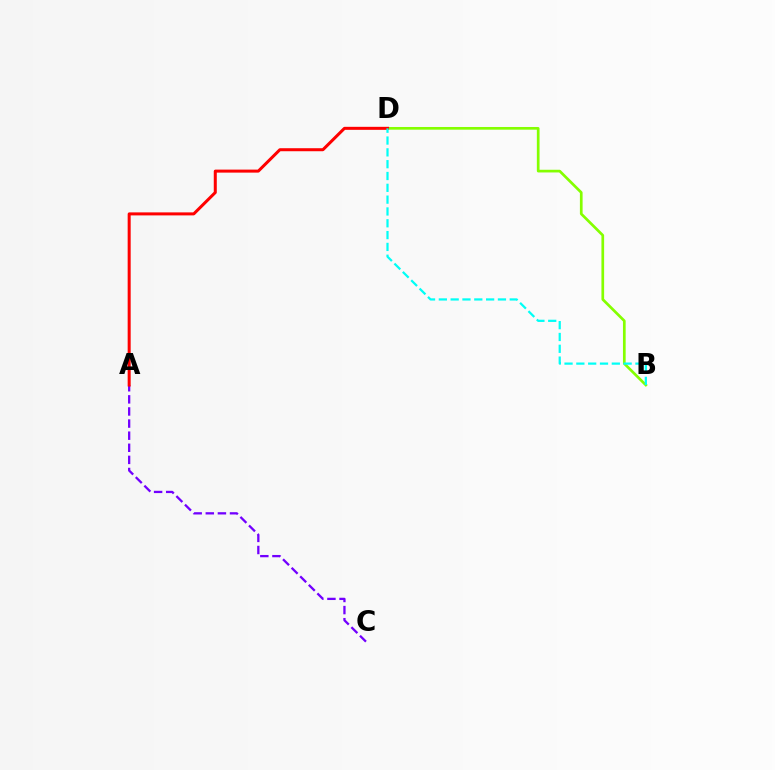{('B', 'D'): [{'color': '#84ff00', 'line_style': 'solid', 'thickness': 1.94}, {'color': '#00fff6', 'line_style': 'dashed', 'thickness': 1.61}], ('A', 'C'): [{'color': '#7200ff', 'line_style': 'dashed', 'thickness': 1.64}], ('A', 'D'): [{'color': '#ff0000', 'line_style': 'solid', 'thickness': 2.17}]}